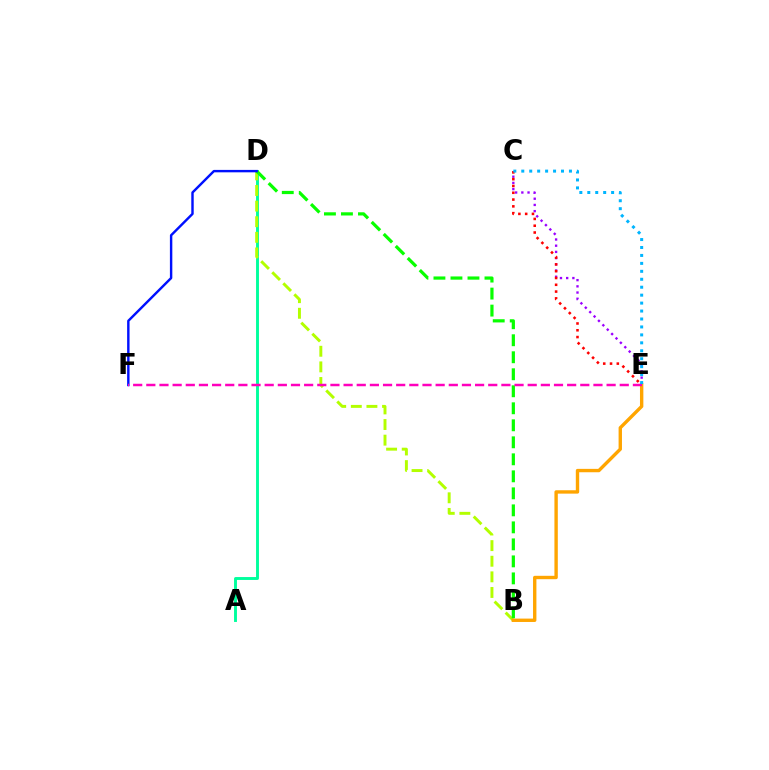{('A', 'D'): [{'color': '#00ff9d', 'line_style': 'solid', 'thickness': 2.09}], ('C', 'E'): [{'color': '#9b00ff', 'line_style': 'dotted', 'thickness': 1.69}, {'color': '#ff0000', 'line_style': 'dotted', 'thickness': 1.85}, {'color': '#00b5ff', 'line_style': 'dotted', 'thickness': 2.16}], ('B', 'D'): [{'color': '#b3ff00', 'line_style': 'dashed', 'thickness': 2.12}, {'color': '#08ff00', 'line_style': 'dashed', 'thickness': 2.31}], ('D', 'F'): [{'color': '#0010ff', 'line_style': 'solid', 'thickness': 1.74}], ('B', 'E'): [{'color': '#ffa500', 'line_style': 'solid', 'thickness': 2.43}], ('E', 'F'): [{'color': '#ff00bd', 'line_style': 'dashed', 'thickness': 1.79}]}